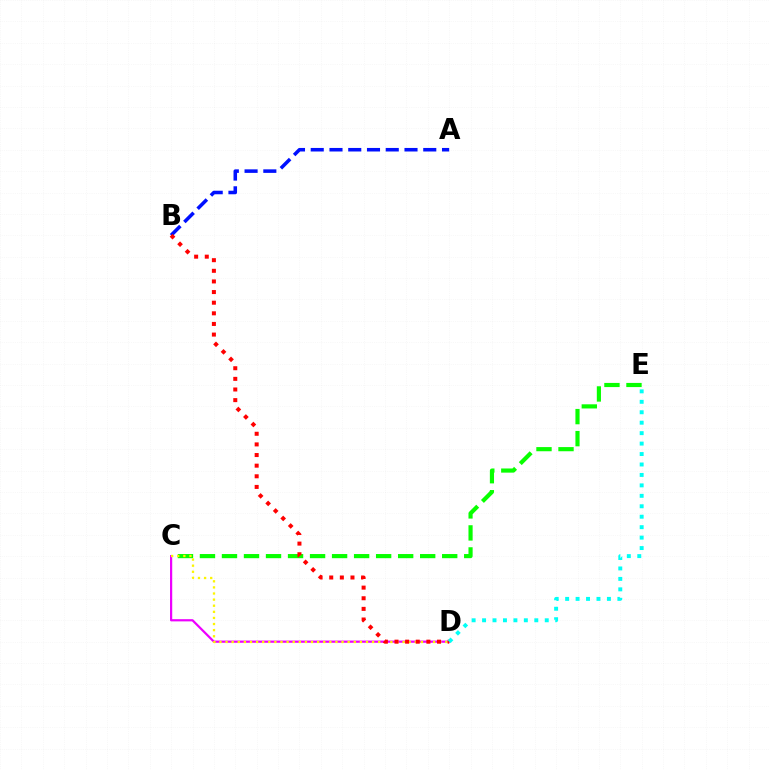{('C', 'E'): [{'color': '#08ff00', 'line_style': 'dashed', 'thickness': 2.99}], ('C', 'D'): [{'color': '#ee00ff', 'line_style': 'solid', 'thickness': 1.59}, {'color': '#fcf500', 'line_style': 'dotted', 'thickness': 1.66}], ('A', 'B'): [{'color': '#0010ff', 'line_style': 'dashed', 'thickness': 2.55}], ('B', 'D'): [{'color': '#ff0000', 'line_style': 'dotted', 'thickness': 2.89}], ('D', 'E'): [{'color': '#00fff6', 'line_style': 'dotted', 'thickness': 2.84}]}